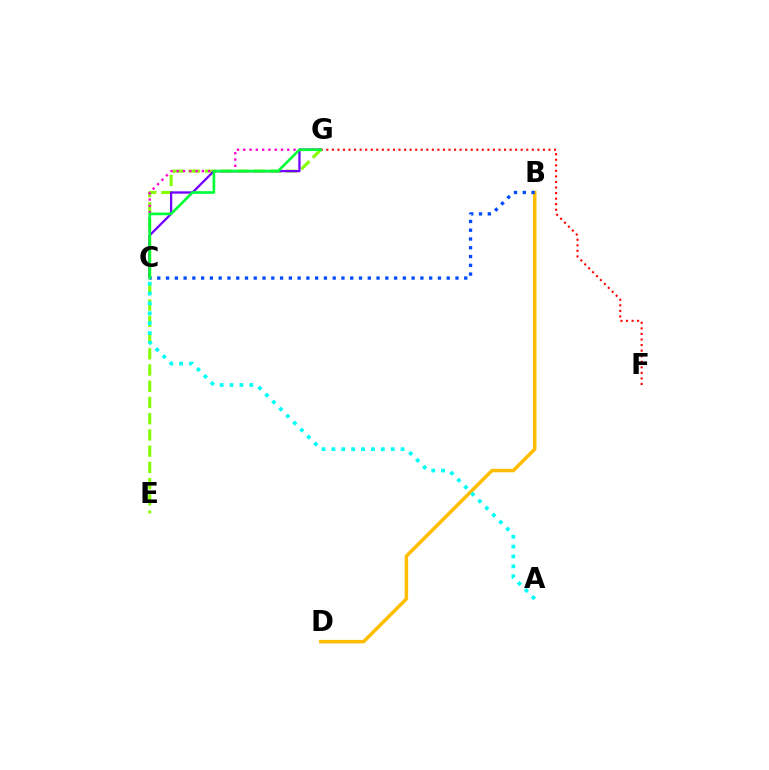{('B', 'D'): [{'color': '#ffbd00', 'line_style': 'solid', 'thickness': 2.51}], ('E', 'G'): [{'color': '#84ff00', 'line_style': 'dashed', 'thickness': 2.2}], ('C', 'G'): [{'color': '#ff00cf', 'line_style': 'dotted', 'thickness': 1.71}, {'color': '#7200ff', 'line_style': 'solid', 'thickness': 1.65}, {'color': '#00ff39', 'line_style': 'solid', 'thickness': 1.93}], ('B', 'C'): [{'color': '#004bff', 'line_style': 'dotted', 'thickness': 2.38}], ('F', 'G'): [{'color': '#ff0000', 'line_style': 'dotted', 'thickness': 1.51}], ('A', 'C'): [{'color': '#00fff6', 'line_style': 'dotted', 'thickness': 2.68}]}